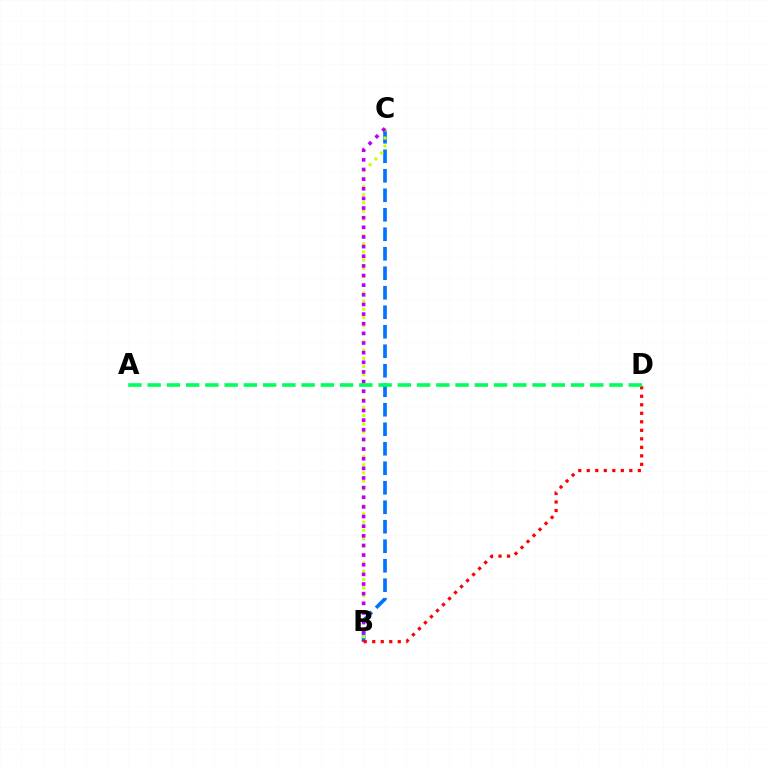{('B', 'C'): [{'color': '#0074ff', 'line_style': 'dashed', 'thickness': 2.65}, {'color': '#d1ff00', 'line_style': 'dotted', 'thickness': 2.22}, {'color': '#b900ff', 'line_style': 'dotted', 'thickness': 2.62}], ('B', 'D'): [{'color': '#ff0000', 'line_style': 'dotted', 'thickness': 2.31}], ('A', 'D'): [{'color': '#00ff5c', 'line_style': 'dashed', 'thickness': 2.61}]}